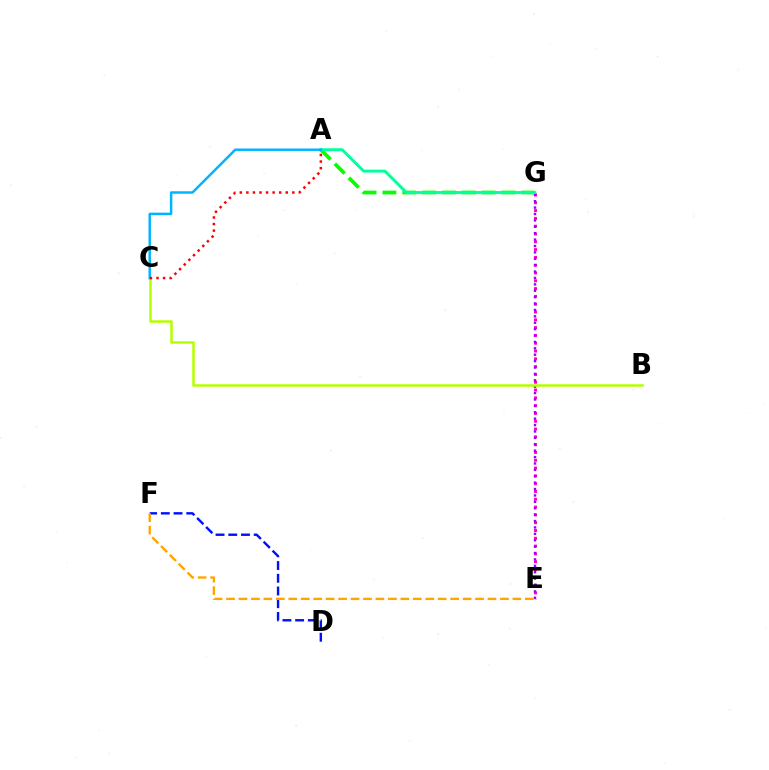{('E', 'G'): [{'color': '#ff00bd', 'line_style': 'dotted', 'thickness': 2.12}, {'color': '#9b00ff', 'line_style': 'dotted', 'thickness': 1.74}], ('A', 'G'): [{'color': '#08ff00', 'line_style': 'dashed', 'thickness': 2.7}, {'color': '#00ff9d', 'line_style': 'solid', 'thickness': 2.11}], ('D', 'F'): [{'color': '#0010ff', 'line_style': 'dashed', 'thickness': 1.73}], ('E', 'F'): [{'color': '#ffa500', 'line_style': 'dashed', 'thickness': 1.69}], ('B', 'C'): [{'color': '#b3ff00', 'line_style': 'solid', 'thickness': 1.81}], ('A', 'C'): [{'color': '#00b5ff', 'line_style': 'solid', 'thickness': 1.78}, {'color': '#ff0000', 'line_style': 'dotted', 'thickness': 1.78}]}